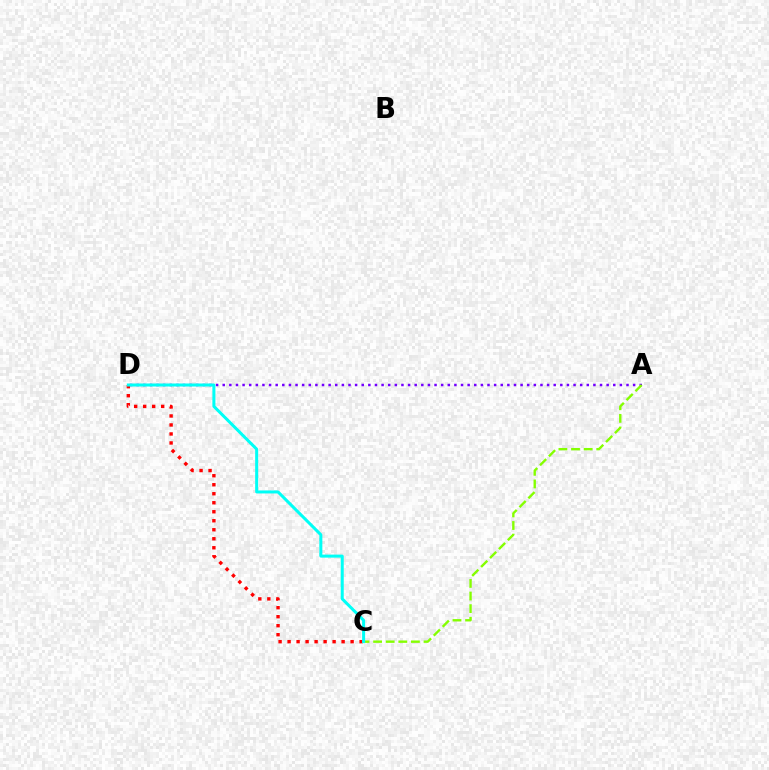{('A', 'D'): [{'color': '#7200ff', 'line_style': 'dotted', 'thickness': 1.8}], ('C', 'D'): [{'color': '#ff0000', 'line_style': 'dotted', 'thickness': 2.45}, {'color': '#00fff6', 'line_style': 'solid', 'thickness': 2.17}], ('A', 'C'): [{'color': '#84ff00', 'line_style': 'dashed', 'thickness': 1.71}]}